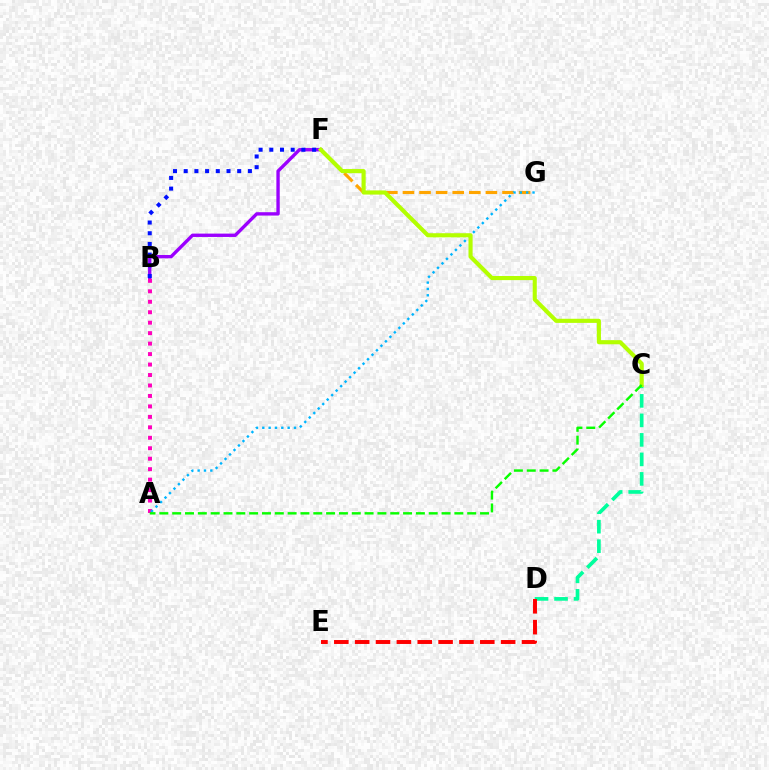{('C', 'D'): [{'color': '#00ff9d', 'line_style': 'dashed', 'thickness': 2.65}], ('B', 'F'): [{'color': '#9b00ff', 'line_style': 'solid', 'thickness': 2.42}, {'color': '#0010ff', 'line_style': 'dotted', 'thickness': 2.91}], ('F', 'G'): [{'color': '#ffa500', 'line_style': 'dashed', 'thickness': 2.25}], ('D', 'E'): [{'color': '#ff0000', 'line_style': 'dashed', 'thickness': 2.83}], ('A', 'B'): [{'color': '#ff00bd', 'line_style': 'dotted', 'thickness': 2.84}], ('A', 'G'): [{'color': '#00b5ff', 'line_style': 'dotted', 'thickness': 1.72}], ('C', 'F'): [{'color': '#b3ff00', 'line_style': 'solid', 'thickness': 2.96}], ('A', 'C'): [{'color': '#08ff00', 'line_style': 'dashed', 'thickness': 1.74}]}